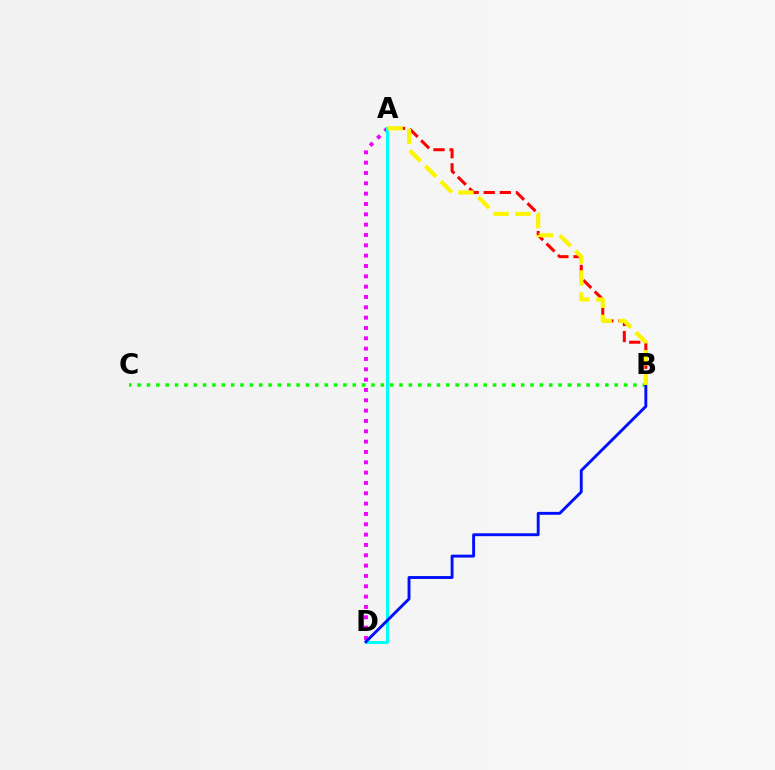{('A', 'B'): [{'color': '#ff0000', 'line_style': 'dashed', 'thickness': 2.19}, {'color': '#fcf500', 'line_style': 'dashed', 'thickness': 2.98}], ('A', 'D'): [{'color': '#ee00ff', 'line_style': 'dotted', 'thickness': 2.81}, {'color': '#00fff6', 'line_style': 'solid', 'thickness': 2.17}], ('B', 'C'): [{'color': '#08ff00', 'line_style': 'dotted', 'thickness': 2.54}], ('B', 'D'): [{'color': '#0010ff', 'line_style': 'solid', 'thickness': 2.09}]}